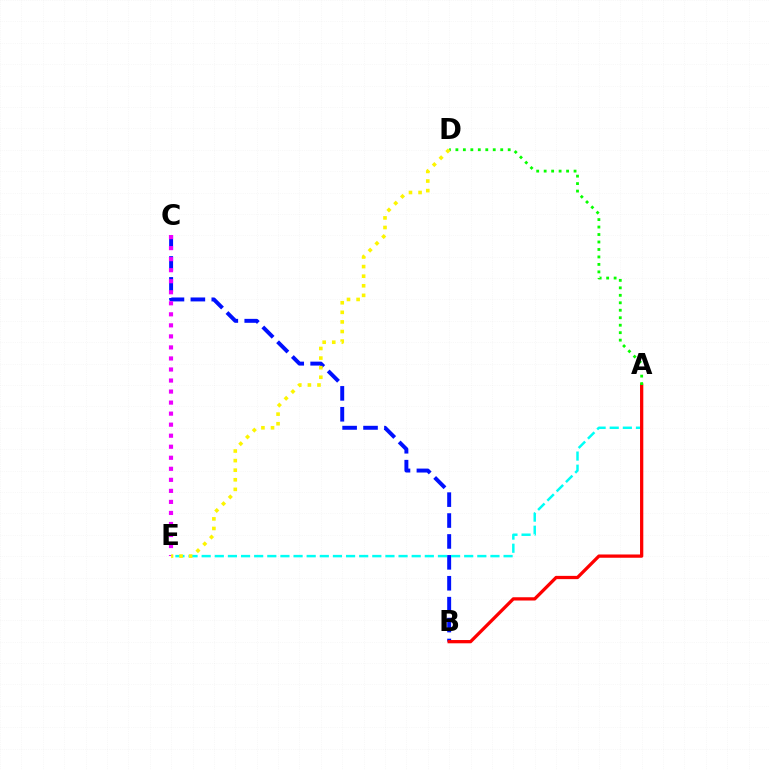{('B', 'C'): [{'color': '#0010ff', 'line_style': 'dashed', 'thickness': 2.84}], ('A', 'E'): [{'color': '#00fff6', 'line_style': 'dashed', 'thickness': 1.78}], ('A', 'B'): [{'color': '#ff0000', 'line_style': 'solid', 'thickness': 2.35}], ('A', 'D'): [{'color': '#08ff00', 'line_style': 'dotted', 'thickness': 2.03}], ('C', 'E'): [{'color': '#ee00ff', 'line_style': 'dotted', 'thickness': 3.0}], ('D', 'E'): [{'color': '#fcf500', 'line_style': 'dotted', 'thickness': 2.61}]}